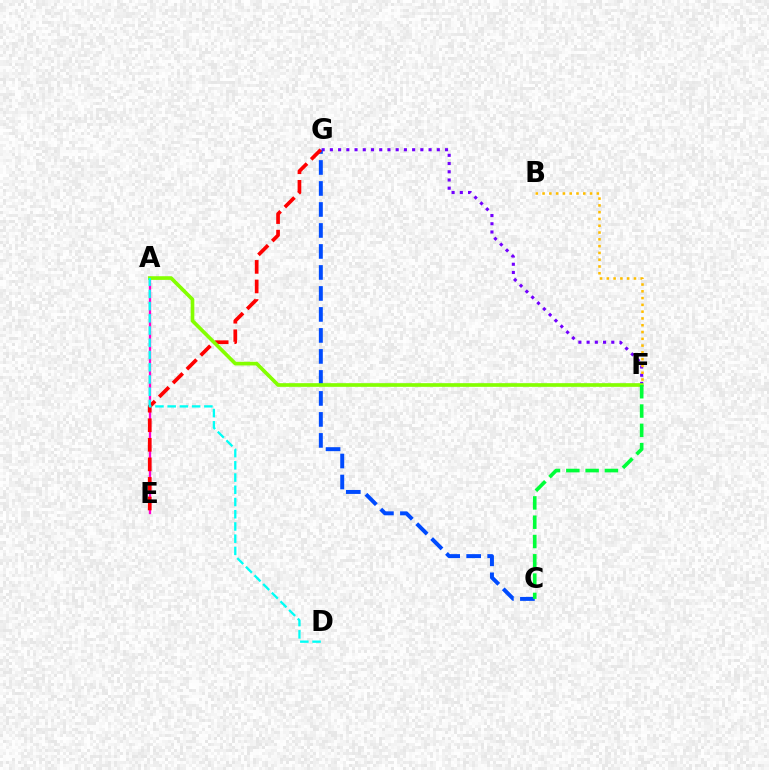{('F', 'G'): [{'color': '#7200ff', 'line_style': 'dotted', 'thickness': 2.23}], ('C', 'G'): [{'color': '#004bff', 'line_style': 'dashed', 'thickness': 2.85}], ('B', 'F'): [{'color': '#ffbd00', 'line_style': 'dotted', 'thickness': 1.84}], ('A', 'E'): [{'color': '#ff00cf', 'line_style': 'solid', 'thickness': 1.67}], ('E', 'G'): [{'color': '#ff0000', 'line_style': 'dashed', 'thickness': 2.66}], ('A', 'F'): [{'color': '#84ff00', 'line_style': 'solid', 'thickness': 2.64}], ('C', 'F'): [{'color': '#00ff39', 'line_style': 'dashed', 'thickness': 2.62}], ('A', 'D'): [{'color': '#00fff6', 'line_style': 'dashed', 'thickness': 1.66}]}